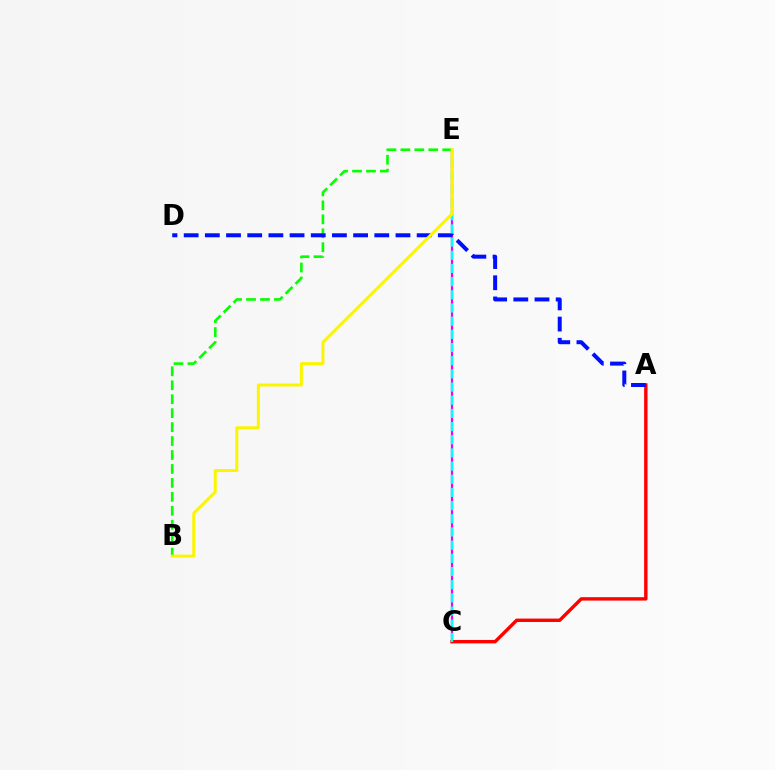{('C', 'E'): [{'color': '#ee00ff', 'line_style': 'solid', 'thickness': 1.62}, {'color': '#00fff6', 'line_style': 'dashed', 'thickness': 1.79}], ('B', 'E'): [{'color': '#08ff00', 'line_style': 'dashed', 'thickness': 1.89}, {'color': '#fcf500', 'line_style': 'solid', 'thickness': 2.16}], ('A', 'C'): [{'color': '#ff0000', 'line_style': 'solid', 'thickness': 2.45}], ('A', 'D'): [{'color': '#0010ff', 'line_style': 'dashed', 'thickness': 2.88}]}